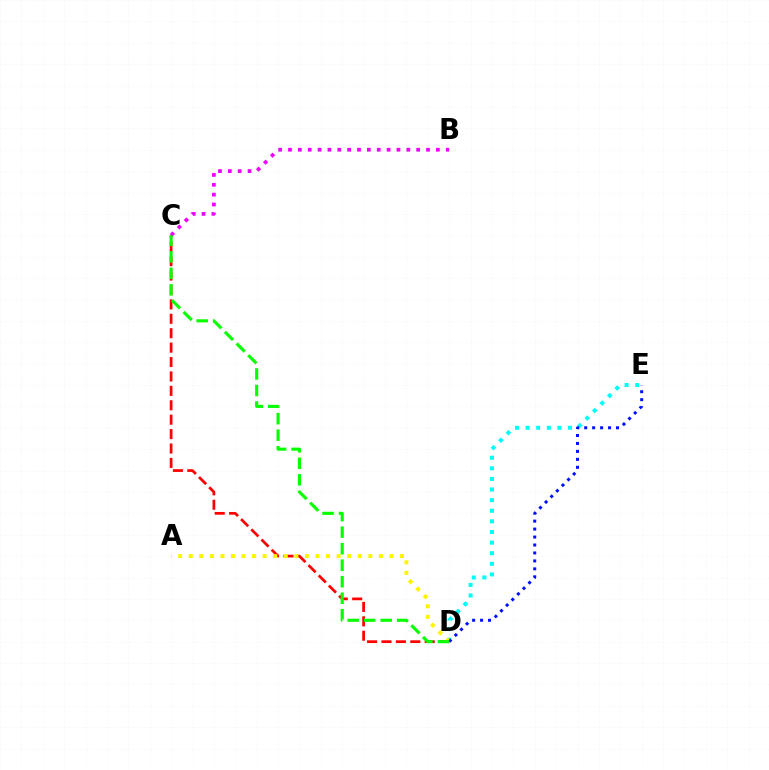{('D', 'E'): [{'color': '#00fff6', 'line_style': 'dotted', 'thickness': 2.88}, {'color': '#0010ff', 'line_style': 'dotted', 'thickness': 2.16}], ('C', 'D'): [{'color': '#ff0000', 'line_style': 'dashed', 'thickness': 1.96}, {'color': '#08ff00', 'line_style': 'dashed', 'thickness': 2.24}], ('A', 'D'): [{'color': '#fcf500', 'line_style': 'dotted', 'thickness': 2.87}], ('B', 'C'): [{'color': '#ee00ff', 'line_style': 'dotted', 'thickness': 2.68}]}